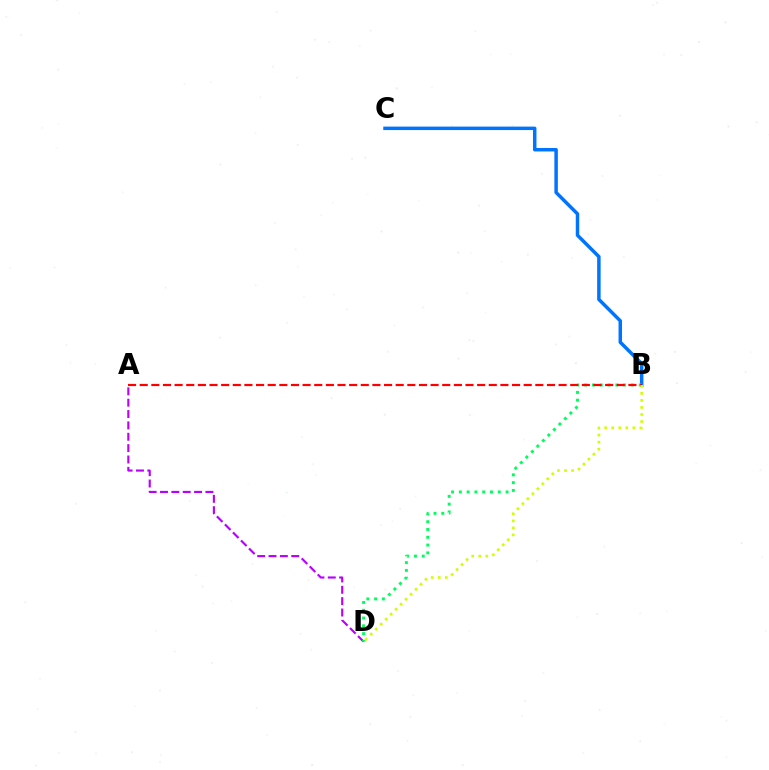{('A', 'D'): [{'color': '#b900ff', 'line_style': 'dashed', 'thickness': 1.54}], ('B', 'C'): [{'color': '#0074ff', 'line_style': 'solid', 'thickness': 2.5}], ('B', 'D'): [{'color': '#00ff5c', 'line_style': 'dotted', 'thickness': 2.12}, {'color': '#d1ff00', 'line_style': 'dotted', 'thickness': 1.91}], ('A', 'B'): [{'color': '#ff0000', 'line_style': 'dashed', 'thickness': 1.58}]}